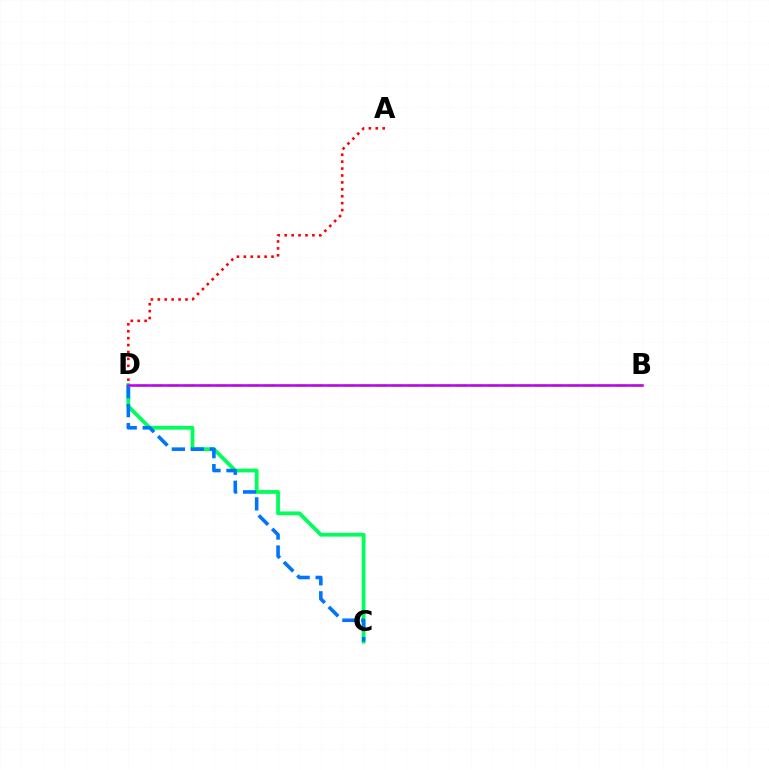{('C', 'D'): [{'color': '#00ff5c', 'line_style': 'solid', 'thickness': 2.73}, {'color': '#0074ff', 'line_style': 'dashed', 'thickness': 2.58}], ('B', 'D'): [{'color': '#d1ff00', 'line_style': 'dashed', 'thickness': 2.17}, {'color': '#b900ff', 'line_style': 'solid', 'thickness': 1.85}], ('A', 'D'): [{'color': '#ff0000', 'line_style': 'dotted', 'thickness': 1.88}]}